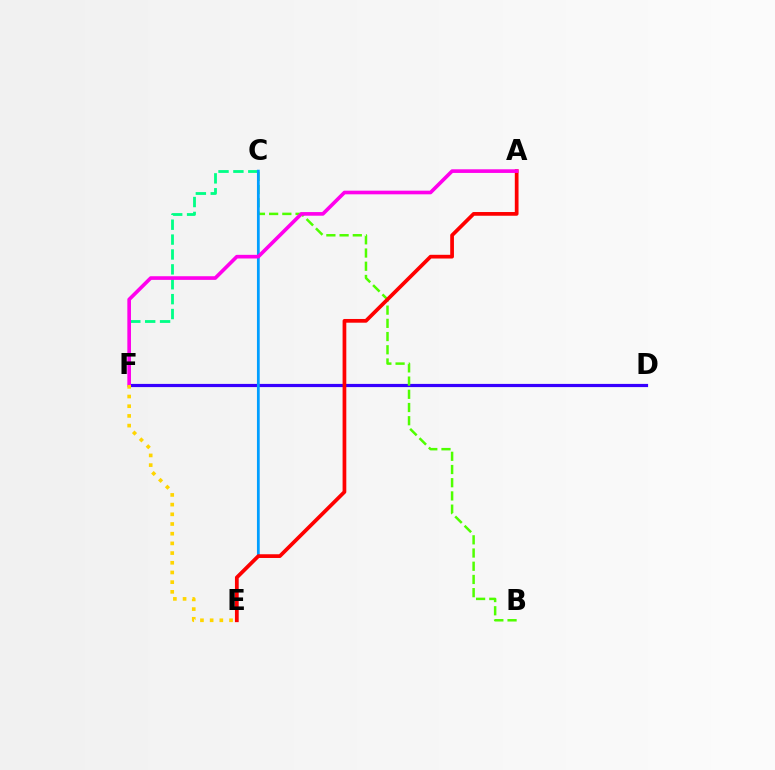{('D', 'F'): [{'color': '#3700ff', 'line_style': 'solid', 'thickness': 2.29}], ('C', 'F'): [{'color': '#00ff86', 'line_style': 'dashed', 'thickness': 2.02}], ('B', 'C'): [{'color': '#4fff00', 'line_style': 'dashed', 'thickness': 1.79}], ('C', 'E'): [{'color': '#009eff', 'line_style': 'solid', 'thickness': 1.99}], ('A', 'E'): [{'color': '#ff0000', 'line_style': 'solid', 'thickness': 2.68}], ('A', 'F'): [{'color': '#ff00ed', 'line_style': 'solid', 'thickness': 2.62}], ('E', 'F'): [{'color': '#ffd500', 'line_style': 'dotted', 'thickness': 2.63}]}